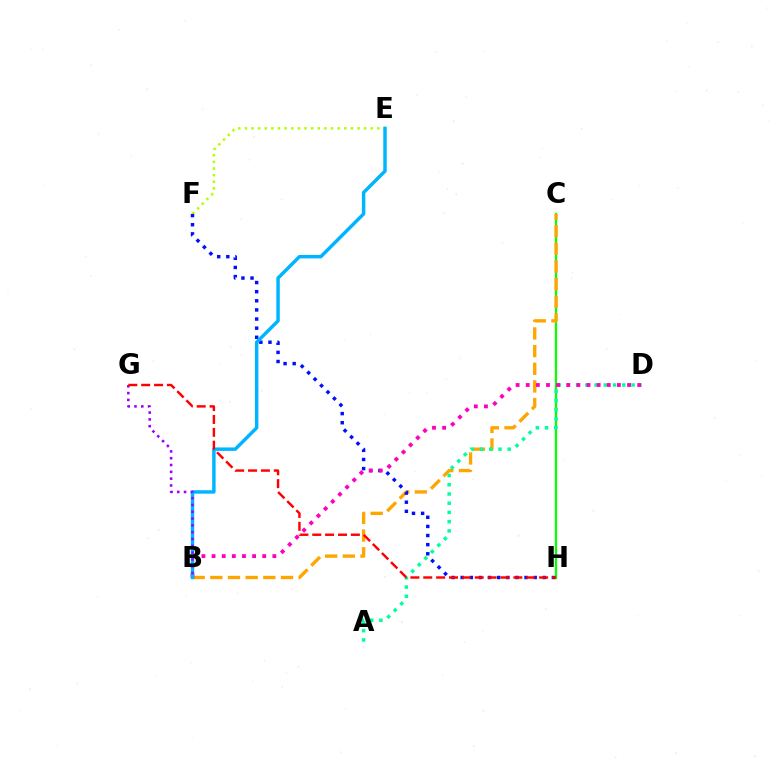{('C', 'H'): [{'color': '#08ff00', 'line_style': 'solid', 'thickness': 1.63}], ('B', 'C'): [{'color': '#ffa500', 'line_style': 'dashed', 'thickness': 2.4}], ('E', 'F'): [{'color': '#b3ff00', 'line_style': 'dotted', 'thickness': 1.8}], ('A', 'D'): [{'color': '#00ff9d', 'line_style': 'dotted', 'thickness': 2.51}], ('F', 'H'): [{'color': '#0010ff', 'line_style': 'dotted', 'thickness': 2.48}], ('B', 'D'): [{'color': '#ff00bd', 'line_style': 'dotted', 'thickness': 2.75}], ('B', 'E'): [{'color': '#00b5ff', 'line_style': 'solid', 'thickness': 2.48}], ('B', 'G'): [{'color': '#9b00ff', 'line_style': 'dotted', 'thickness': 1.85}], ('G', 'H'): [{'color': '#ff0000', 'line_style': 'dashed', 'thickness': 1.75}]}